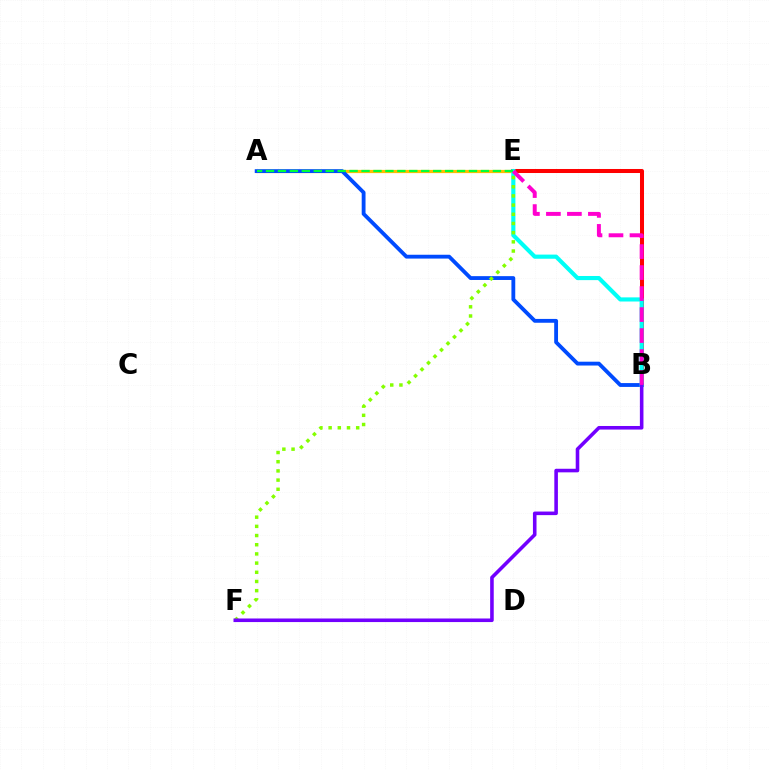{('B', 'E'): [{'color': '#ff0000', 'line_style': 'solid', 'thickness': 2.9}, {'color': '#00fff6', 'line_style': 'solid', 'thickness': 2.98}, {'color': '#ff00cf', 'line_style': 'dashed', 'thickness': 2.85}], ('A', 'E'): [{'color': '#ffbd00', 'line_style': 'solid', 'thickness': 2.32}, {'color': '#00ff39', 'line_style': 'dashed', 'thickness': 1.62}], ('A', 'B'): [{'color': '#004bff', 'line_style': 'solid', 'thickness': 2.76}], ('E', 'F'): [{'color': '#84ff00', 'line_style': 'dotted', 'thickness': 2.5}], ('B', 'F'): [{'color': '#7200ff', 'line_style': 'solid', 'thickness': 2.58}]}